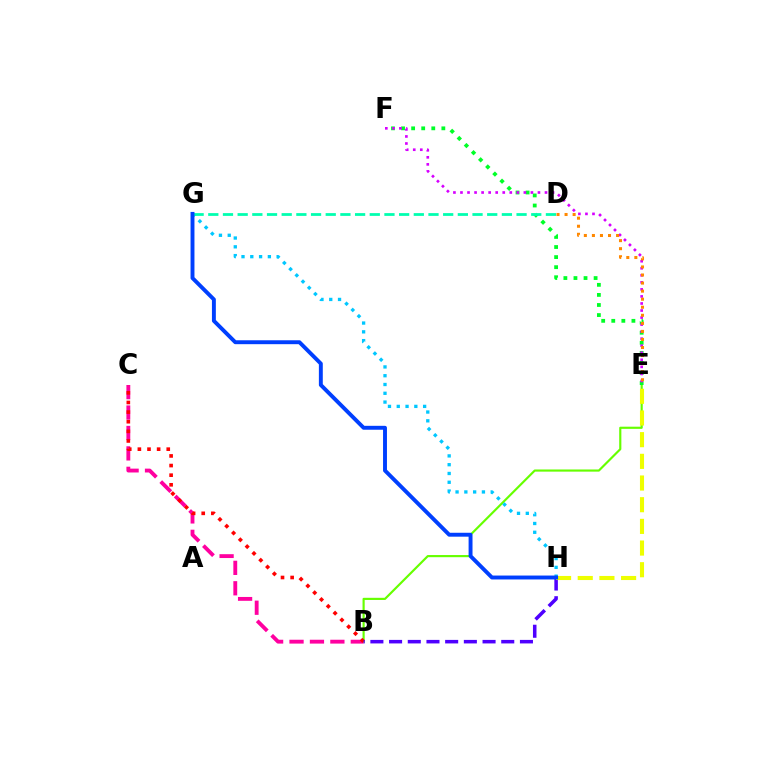{('B', 'E'): [{'color': '#66ff00', 'line_style': 'solid', 'thickness': 1.55}], ('G', 'H'): [{'color': '#00c7ff', 'line_style': 'dotted', 'thickness': 2.39}, {'color': '#003fff', 'line_style': 'solid', 'thickness': 2.82}], ('B', 'C'): [{'color': '#ff00a0', 'line_style': 'dashed', 'thickness': 2.77}, {'color': '#ff0000', 'line_style': 'dotted', 'thickness': 2.61}], ('E', 'F'): [{'color': '#00ff27', 'line_style': 'dotted', 'thickness': 2.74}, {'color': '#d600ff', 'line_style': 'dotted', 'thickness': 1.91}], ('D', 'G'): [{'color': '#00ffaf', 'line_style': 'dashed', 'thickness': 1.99}], ('B', 'H'): [{'color': '#4f00ff', 'line_style': 'dashed', 'thickness': 2.54}], ('D', 'E'): [{'color': '#ff8800', 'line_style': 'dotted', 'thickness': 2.19}], ('E', 'H'): [{'color': '#eeff00', 'line_style': 'dashed', 'thickness': 2.94}]}